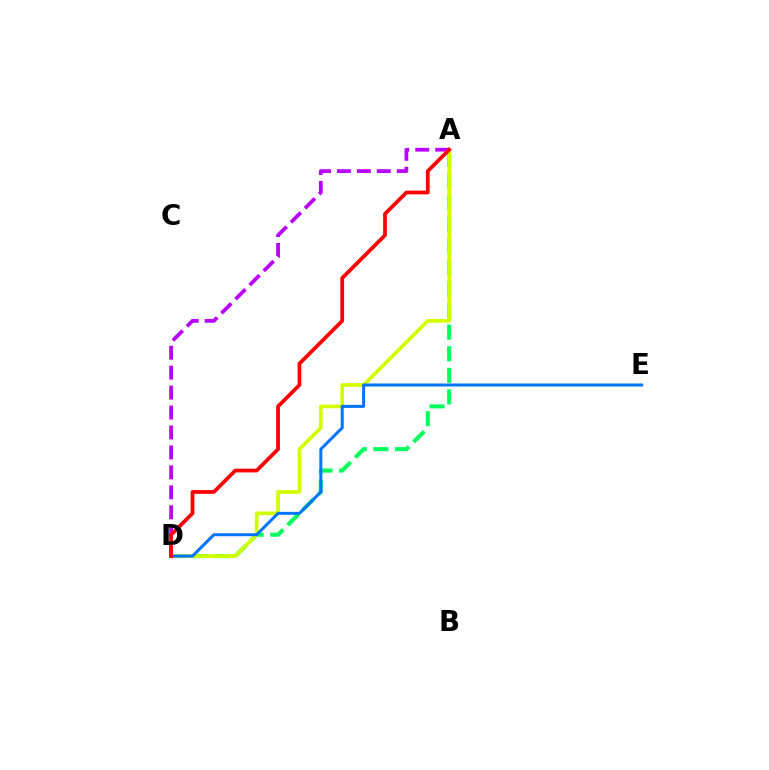{('A', 'D'): [{'color': '#00ff5c', 'line_style': 'dashed', 'thickness': 2.93}, {'color': '#d1ff00', 'line_style': 'solid', 'thickness': 2.68}, {'color': '#b900ff', 'line_style': 'dashed', 'thickness': 2.71}, {'color': '#ff0000', 'line_style': 'solid', 'thickness': 2.69}], ('D', 'E'): [{'color': '#0074ff', 'line_style': 'solid', 'thickness': 2.15}]}